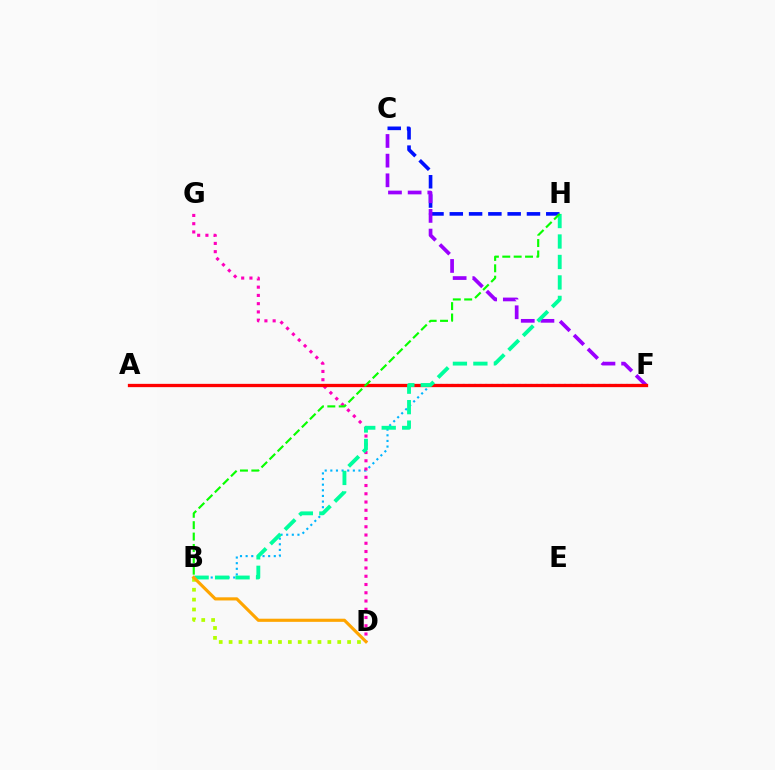{('B', 'F'): [{'color': '#00b5ff', 'line_style': 'dotted', 'thickness': 1.53}], ('D', 'G'): [{'color': '#ff00bd', 'line_style': 'dotted', 'thickness': 2.24}], ('C', 'H'): [{'color': '#0010ff', 'line_style': 'dashed', 'thickness': 2.62}], ('B', 'D'): [{'color': '#b3ff00', 'line_style': 'dotted', 'thickness': 2.68}, {'color': '#ffa500', 'line_style': 'solid', 'thickness': 2.26}], ('C', 'F'): [{'color': '#9b00ff', 'line_style': 'dashed', 'thickness': 2.67}], ('A', 'F'): [{'color': '#ff0000', 'line_style': 'solid', 'thickness': 2.37}], ('B', 'H'): [{'color': '#00ff9d', 'line_style': 'dashed', 'thickness': 2.78}, {'color': '#08ff00', 'line_style': 'dashed', 'thickness': 1.55}]}